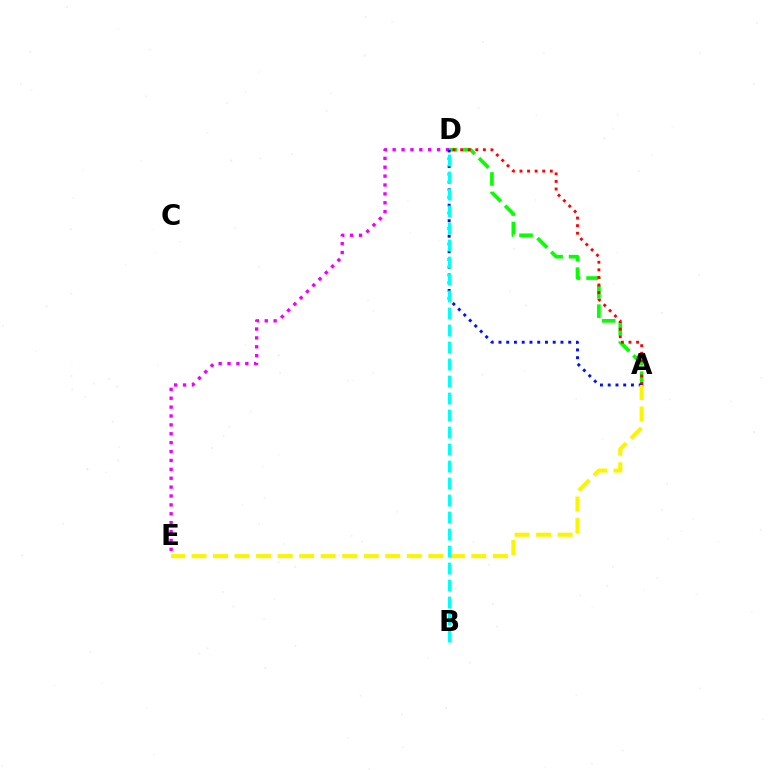{('A', 'D'): [{'color': '#08ff00', 'line_style': 'dashed', 'thickness': 2.64}, {'color': '#ff0000', 'line_style': 'dotted', 'thickness': 2.06}, {'color': '#0010ff', 'line_style': 'dotted', 'thickness': 2.11}], ('D', 'E'): [{'color': '#ee00ff', 'line_style': 'dotted', 'thickness': 2.42}], ('A', 'E'): [{'color': '#fcf500', 'line_style': 'dashed', 'thickness': 2.92}], ('B', 'D'): [{'color': '#00fff6', 'line_style': 'dashed', 'thickness': 2.31}]}